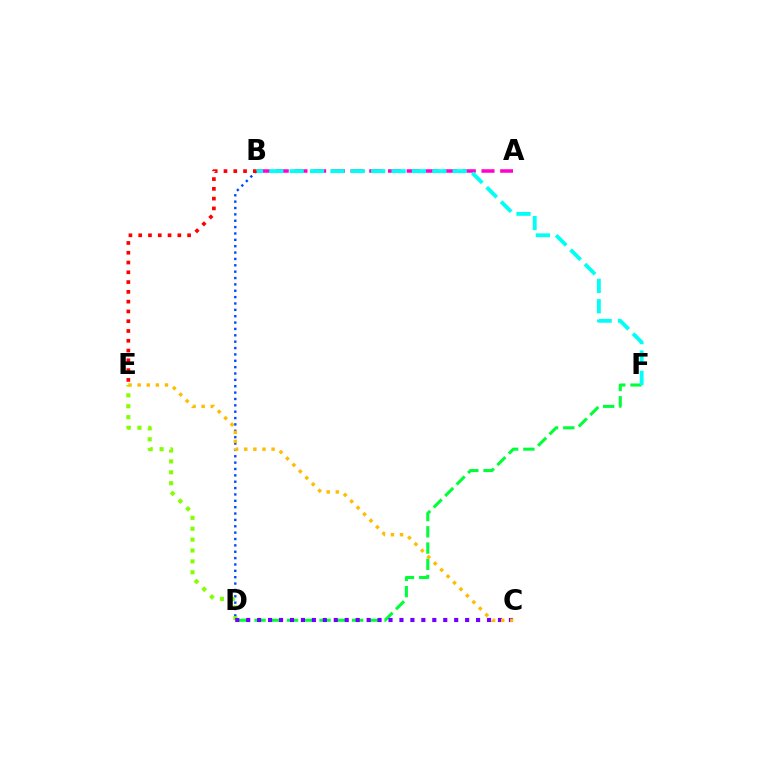{('D', 'F'): [{'color': '#00ff39', 'line_style': 'dashed', 'thickness': 2.21}], ('B', 'D'): [{'color': '#004bff', 'line_style': 'dotted', 'thickness': 1.73}], ('A', 'B'): [{'color': '#ff00cf', 'line_style': 'dashed', 'thickness': 2.54}], ('D', 'E'): [{'color': '#84ff00', 'line_style': 'dotted', 'thickness': 2.96}], ('C', 'D'): [{'color': '#7200ff', 'line_style': 'dotted', 'thickness': 2.97}], ('B', 'E'): [{'color': '#ff0000', 'line_style': 'dotted', 'thickness': 2.66}], ('B', 'F'): [{'color': '#00fff6', 'line_style': 'dashed', 'thickness': 2.77}], ('C', 'E'): [{'color': '#ffbd00', 'line_style': 'dotted', 'thickness': 2.47}]}